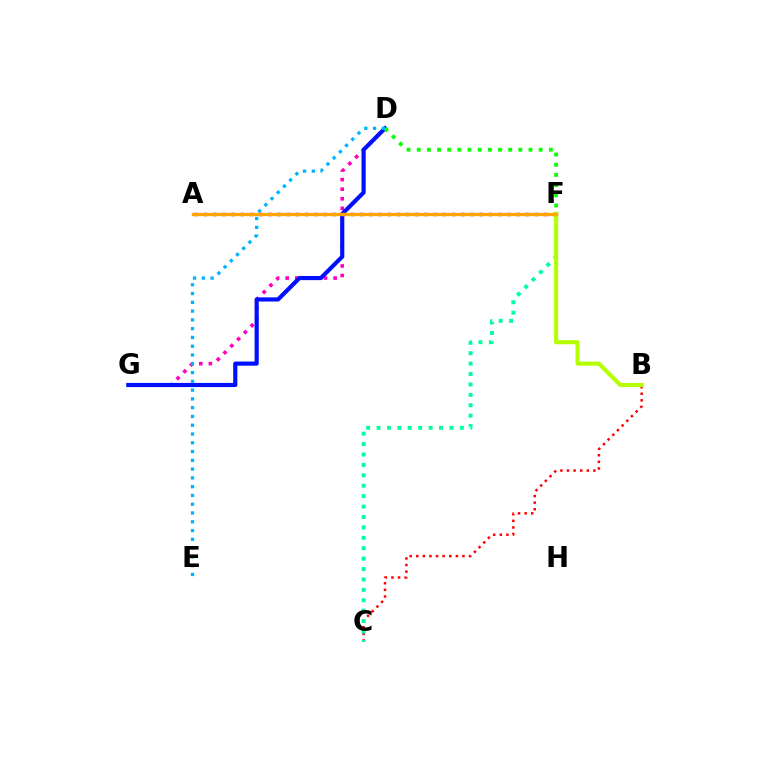{('B', 'C'): [{'color': '#ff0000', 'line_style': 'dotted', 'thickness': 1.79}], ('D', 'G'): [{'color': '#ff00bd', 'line_style': 'dotted', 'thickness': 2.61}, {'color': '#0010ff', 'line_style': 'solid', 'thickness': 2.99}], ('C', 'F'): [{'color': '#00ff9d', 'line_style': 'dotted', 'thickness': 2.83}], ('D', 'F'): [{'color': '#08ff00', 'line_style': 'dotted', 'thickness': 2.76}], ('D', 'E'): [{'color': '#00b5ff', 'line_style': 'dotted', 'thickness': 2.38}], ('A', 'F'): [{'color': '#9b00ff', 'line_style': 'dotted', 'thickness': 2.5}, {'color': '#ffa500', 'line_style': 'solid', 'thickness': 2.41}], ('B', 'F'): [{'color': '#b3ff00', 'line_style': 'solid', 'thickness': 2.94}]}